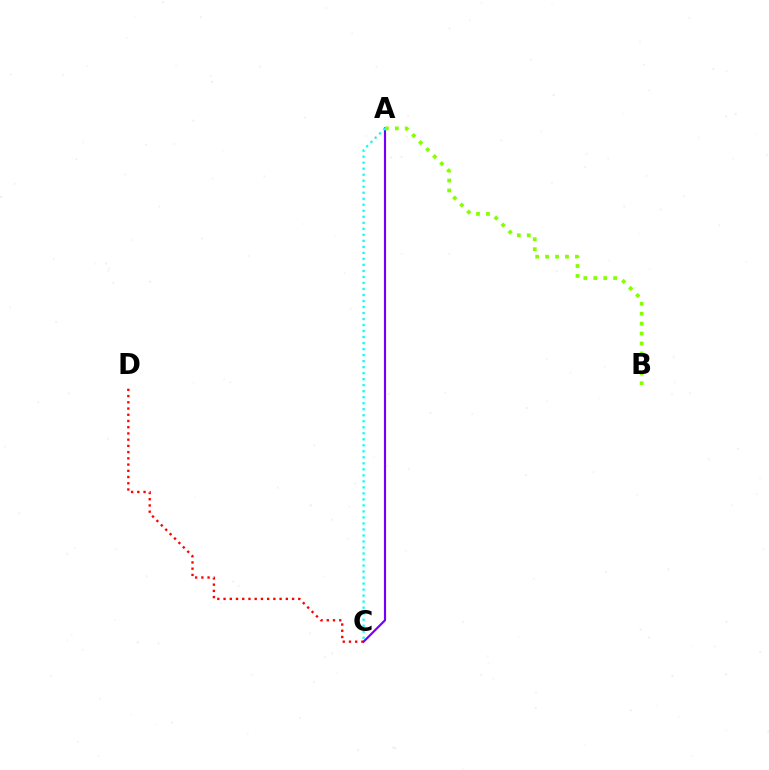{('C', 'D'): [{'color': '#ff0000', 'line_style': 'dotted', 'thickness': 1.69}], ('A', 'C'): [{'color': '#7200ff', 'line_style': 'solid', 'thickness': 1.55}, {'color': '#00fff6', 'line_style': 'dotted', 'thickness': 1.63}], ('A', 'B'): [{'color': '#84ff00', 'line_style': 'dotted', 'thickness': 2.7}]}